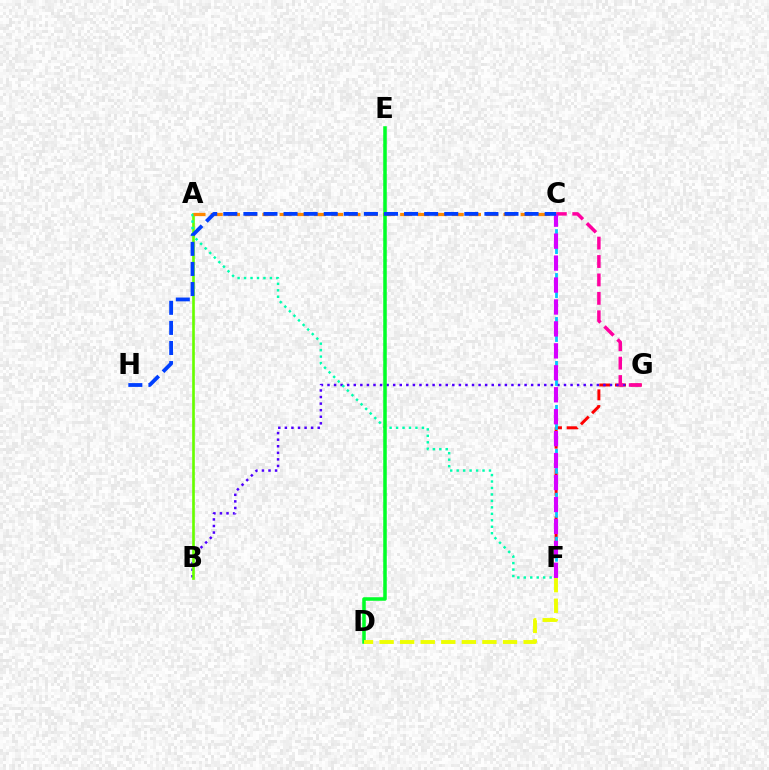{('F', 'G'): [{'color': '#ff0000', 'line_style': 'dashed', 'thickness': 2.13}], ('B', 'G'): [{'color': '#4f00ff', 'line_style': 'dotted', 'thickness': 1.78}], ('A', 'B'): [{'color': '#66ff00', 'line_style': 'solid', 'thickness': 1.91}], ('C', 'G'): [{'color': '#ff00a0', 'line_style': 'dashed', 'thickness': 2.5}], ('A', 'F'): [{'color': '#00ffaf', 'line_style': 'dotted', 'thickness': 1.76}], ('A', 'C'): [{'color': '#ff8800', 'line_style': 'dashed', 'thickness': 2.34}], ('D', 'E'): [{'color': '#00ff27', 'line_style': 'solid', 'thickness': 2.54}], ('C', 'F'): [{'color': '#00c7ff', 'line_style': 'dashed', 'thickness': 1.99}, {'color': '#d600ff', 'line_style': 'dashed', 'thickness': 2.98}], ('D', 'F'): [{'color': '#eeff00', 'line_style': 'dashed', 'thickness': 2.79}], ('C', 'H'): [{'color': '#003fff', 'line_style': 'dashed', 'thickness': 2.73}]}